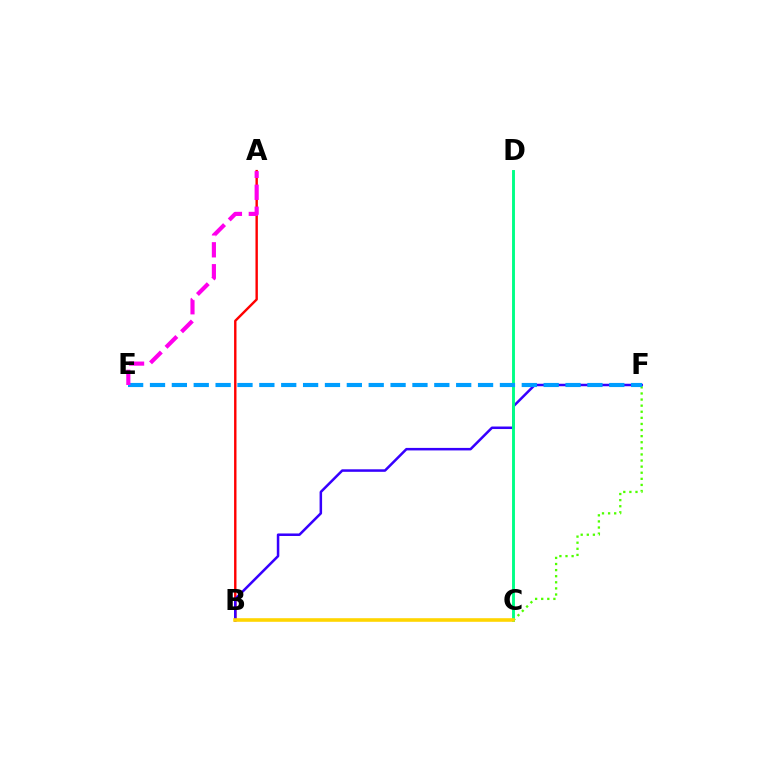{('A', 'B'): [{'color': '#ff0000', 'line_style': 'solid', 'thickness': 1.73}], ('B', 'F'): [{'color': '#3700ff', 'line_style': 'solid', 'thickness': 1.81}], ('C', 'F'): [{'color': '#4fff00', 'line_style': 'dotted', 'thickness': 1.66}], ('C', 'D'): [{'color': '#00ff86', 'line_style': 'solid', 'thickness': 2.1}], ('E', 'F'): [{'color': '#009eff', 'line_style': 'dashed', 'thickness': 2.97}], ('A', 'E'): [{'color': '#ff00ed', 'line_style': 'dashed', 'thickness': 2.98}], ('B', 'C'): [{'color': '#ffd500', 'line_style': 'solid', 'thickness': 2.59}]}